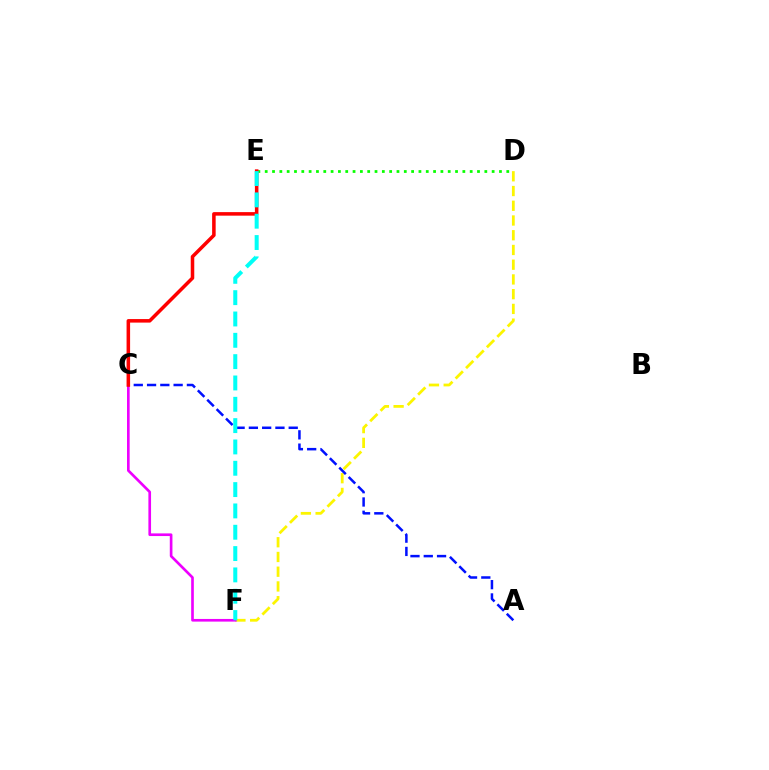{('D', 'F'): [{'color': '#fcf500', 'line_style': 'dashed', 'thickness': 2.0}], ('C', 'F'): [{'color': '#ee00ff', 'line_style': 'solid', 'thickness': 1.91}], ('D', 'E'): [{'color': '#08ff00', 'line_style': 'dotted', 'thickness': 1.99}], ('A', 'C'): [{'color': '#0010ff', 'line_style': 'dashed', 'thickness': 1.8}], ('C', 'E'): [{'color': '#ff0000', 'line_style': 'solid', 'thickness': 2.54}], ('E', 'F'): [{'color': '#00fff6', 'line_style': 'dashed', 'thickness': 2.9}]}